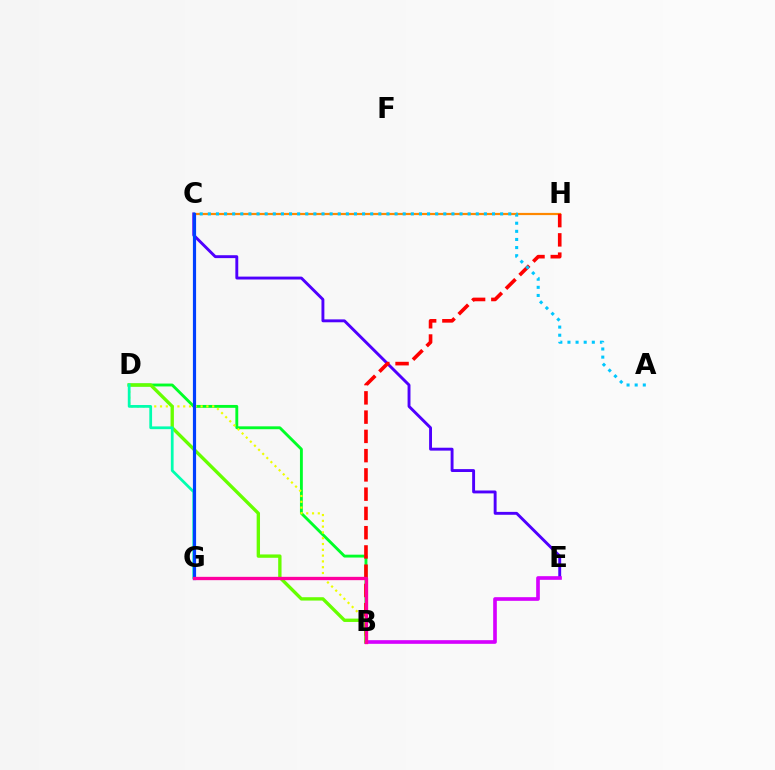{('C', 'E'): [{'color': '#4f00ff', 'line_style': 'solid', 'thickness': 2.09}], ('C', 'H'): [{'color': '#ff8800', 'line_style': 'solid', 'thickness': 1.59}], ('B', 'D'): [{'color': '#00ff27', 'line_style': 'solid', 'thickness': 2.07}, {'color': '#eeff00', 'line_style': 'dotted', 'thickness': 1.57}, {'color': '#66ff00', 'line_style': 'solid', 'thickness': 2.41}], ('B', 'E'): [{'color': '#d600ff', 'line_style': 'solid', 'thickness': 2.63}], ('B', 'H'): [{'color': '#ff0000', 'line_style': 'dashed', 'thickness': 2.62}], ('A', 'C'): [{'color': '#00c7ff', 'line_style': 'dotted', 'thickness': 2.21}], ('D', 'G'): [{'color': '#00ffaf', 'line_style': 'solid', 'thickness': 1.98}], ('C', 'G'): [{'color': '#003fff', 'line_style': 'solid', 'thickness': 2.29}], ('B', 'G'): [{'color': '#ff00a0', 'line_style': 'solid', 'thickness': 2.39}]}